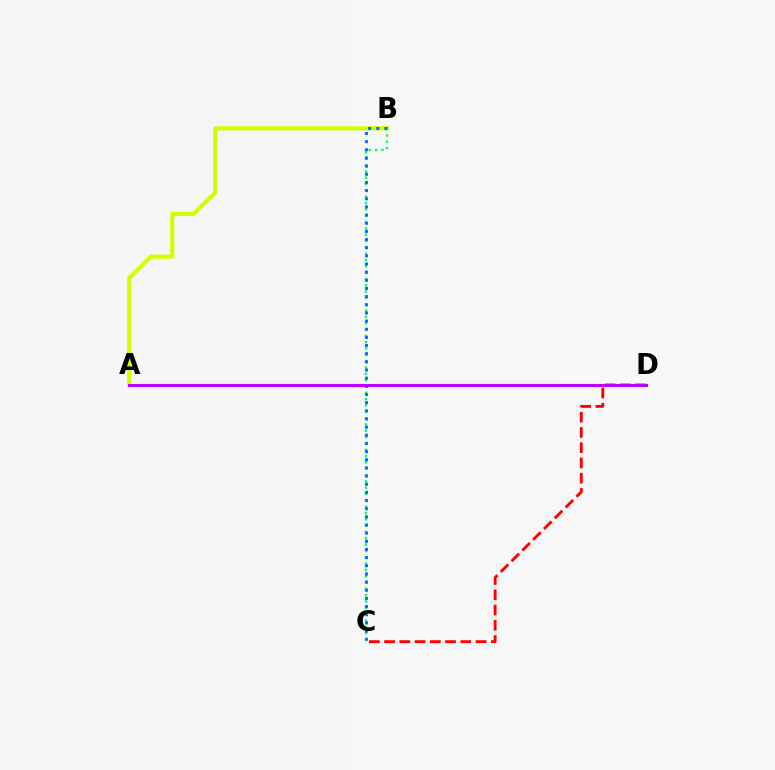{('B', 'C'): [{'color': '#00ff5c', 'line_style': 'dotted', 'thickness': 1.72}, {'color': '#0074ff', 'line_style': 'dotted', 'thickness': 2.22}], ('C', 'D'): [{'color': '#ff0000', 'line_style': 'dashed', 'thickness': 2.07}], ('A', 'B'): [{'color': '#d1ff00', 'line_style': 'solid', 'thickness': 2.99}], ('A', 'D'): [{'color': '#b900ff', 'line_style': 'solid', 'thickness': 2.21}]}